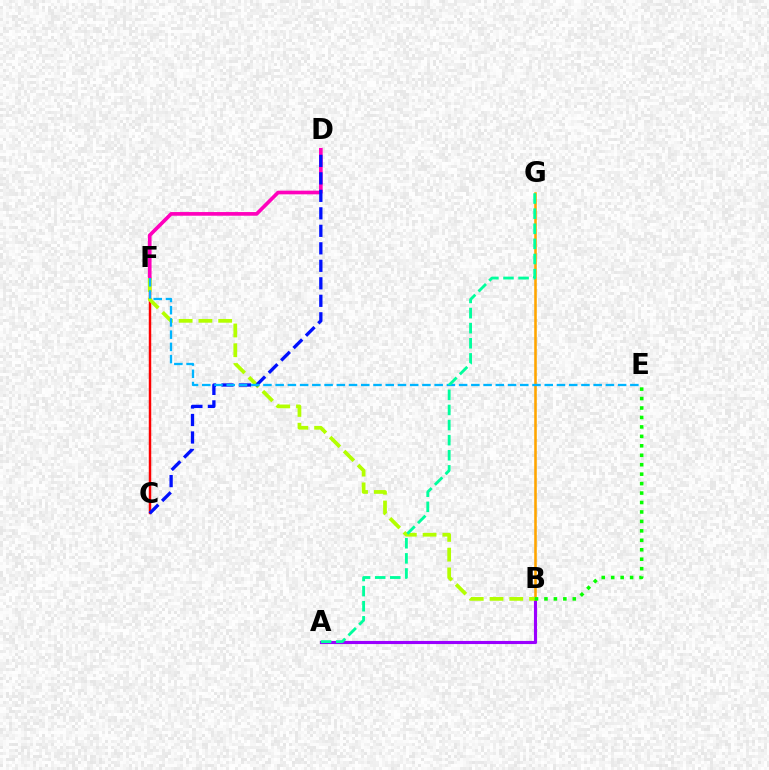{('A', 'B'): [{'color': '#9b00ff', 'line_style': 'solid', 'thickness': 2.25}], ('C', 'F'): [{'color': '#ff0000', 'line_style': 'solid', 'thickness': 1.77}], ('B', 'G'): [{'color': '#ffa500', 'line_style': 'solid', 'thickness': 1.86}], ('D', 'F'): [{'color': '#ff00bd', 'line_style': 'solid', 'thickness': 2.64}], ('B', 'F'): [{'color': '#b3ff00', 'line_style': 'dashed', 'thickness': 2.68}], ('C', 'D'): [{'color': '#0010ff', 'line_style': 'dashed', 'thickness': 2.38}], ('B', 'E'): [{'color': '#08ff00', 'line_style': 'dotted', 'thickness': 2.57}], ('E', 'F'): [{'color': '#00b5ff', 'line_style': 'dashed', 'thickness': 1.66}], ('A', 'G'): [{'color': '#00ff9d', 'line_style': 'dashed', 'thickness': 2.05}]}